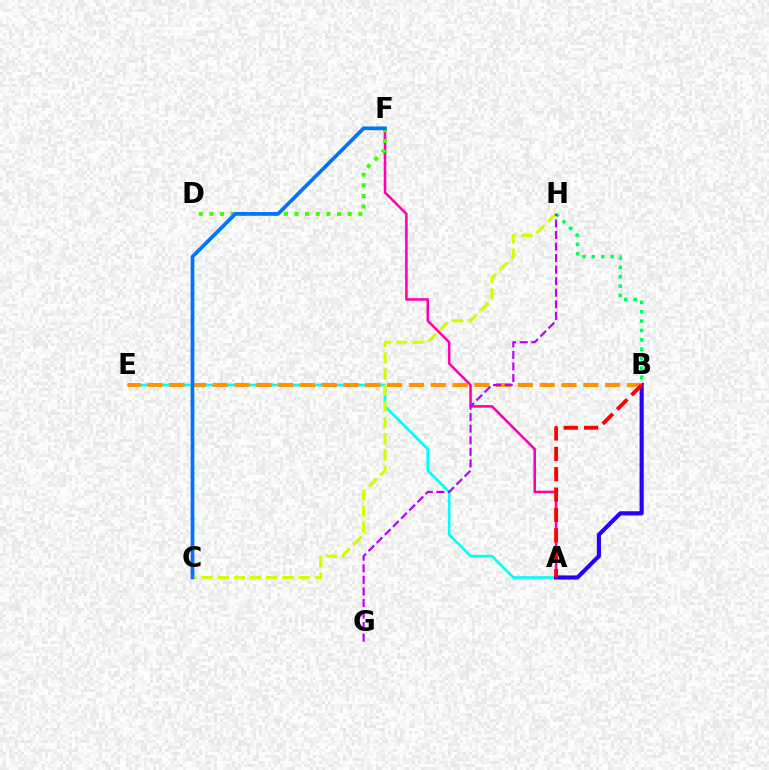{('A', 'E'): [{'color': '#00fff6', 'line_style': 'solid', 'thickness': 1.92}], ('A', 'F'): [{'color': '#ff00ac', 'line_style': 'solid', 'thickness': 1.84}], ('D', 'F'): [{'color': '#3dff00', 'line_style': 'dotted', 'thickness': 2.89}], ('B', 'H'): [{'color': '#00ff5c', 'line_style': 'dotted', 'thickness': 2.55}], ('A', 'B'): [{'color': '#2500ff', 'line_style': 'solid', 'thickness': 2.98}, {'color': '#ff0000', 'line_style': 'dashed', 'thickness': 2.77}], ('B', 'E'): [{'color': '#ff9400', 'line_style': 'dashed', 'thickness': 2.96}], ('C', 'H'): [{'color': '#d1ff00', 'line_style': 'dashed', 'thickness': 2.2}], ('G', 'H'): [{'color': '#b900ff', 'line_style': 'dashed', 'thickness': 1.57}], ('C', 'F'): [{'color': '#0074ff', 'line_style': 'solid', 'thickness': 2.67}]}